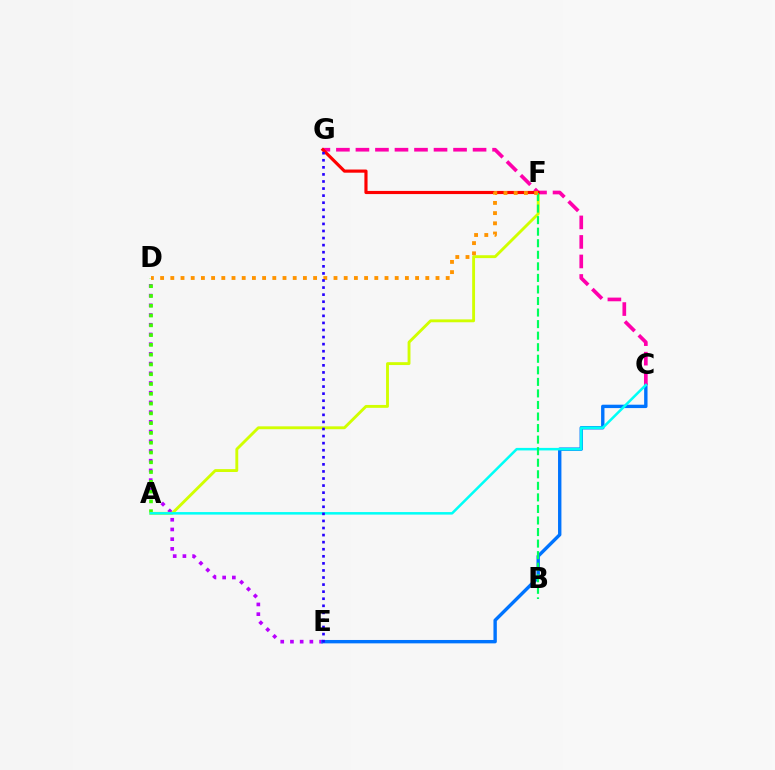{('D', 'E'): [{'color': '#b900ff', 'line_style': 'dotted', 'thickness': 2.64}], ('A', 'D'): [{'color': '#3dff00', 'line_style': 'dotted', 'thickness': 2.66}], ('A', 'F'): [{'color': '#d1ff00', 'line_style': 'solid', 'thickness': 2.07}], ('C', 'E'): [{'color': '#0074ff', 'line_style': 'solid', 'thickness': 2.43}], ('C', 'G'): [{'color': '#ff00ac', 'line_style': 'dashed', 'thickness': 2.65}], ('A', 'C'): [{'color': '#00fff6', 'line_style': 'solid', 'thickness': 1.82}], ('F', 'G'): [{'color': '#ff0000', 'line_style': 'solid', 'thickness': 2.27}], ('B', 'F'): [{'color': '#00ff5c', 'line_style': 'dashed', 'thickness': 1.57}], ('D', 'F'): [{'color': '#ff9400', 'line_style': 'dotted', 'thickness': 2.77}], ('E', 'G'): [{'color': '#2500ff', 'line_style': 'dotted', 'thickness': 1.92}]}